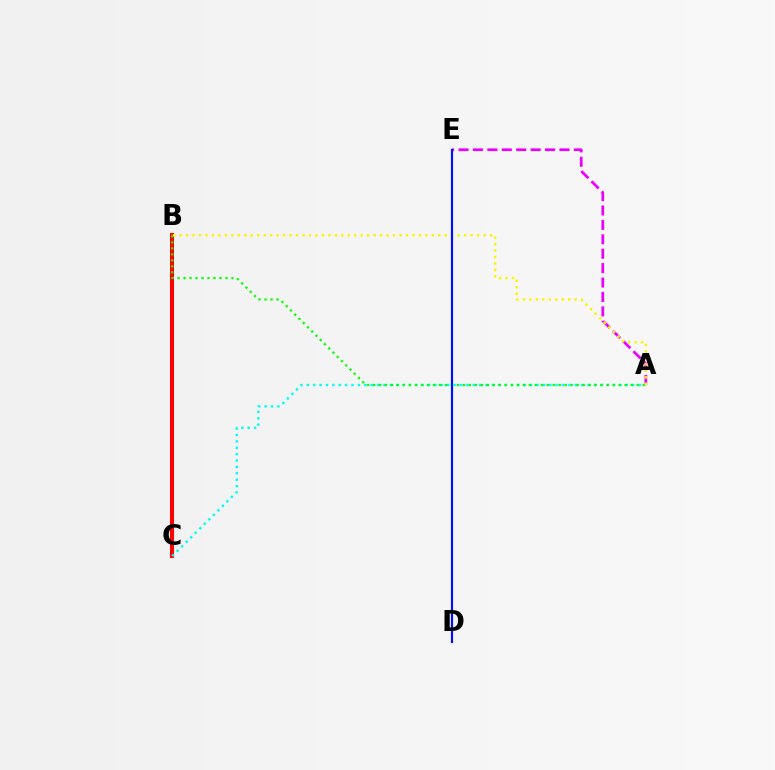{('B', 'C'): [{'color': '#ff0000', 'line_style': 'solid', 'thickness': 2.92}], ('A', 'E'): [{'color': '#ee00ff', 'line_style': 'dashed', 'thickness': 1.96}], ('A', 'C'): [{'color': '#00fff6', 'line_style': 'dotted', 'thickness': 1.73}], ('A', 'B'): [{'color': '#08ff00', 'line_style': 'dotted', 'thickness': 1.63}, {'color': '#fcf500', 'line_style': 'dotted', 'thickness': 1.76}], ('D', 'E'): [{'color': '#0010ff', 'line_style': 'solid', 'thickness': 1.57}]}